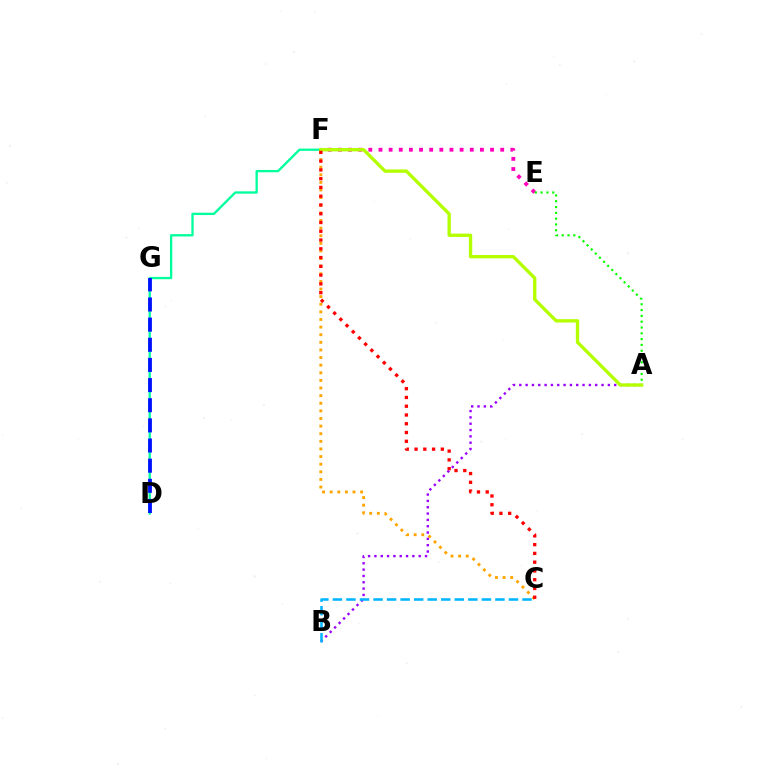{('E', 'F'): [{'color': '#ff00bd', 'line_style': 'dotted', 'thickness': 2.76}], ('C', 'F'): [{'color': '#ffa500', 'line_style': 'dotted', 'thickness': 2.07}, {'color': '#ff0000', 'line_style': 'dotted', 'thickness': 2.38}], ('A', 'B'): [{'color': '#9b00ff', 'line_style': 'dotted', 'thickness': 1.72}], ('D', 'F'): [{'color': '#00ff9d', 'line_style': 'solid', 'thickness': 1.67}], ('A', 'E'): [{'color': '#08ff00', 'line_style': 'dotted', 'thickness': 1.58}], ('B', 'C'): [{'color': '#00b5ff', 'line_style': 'dashed', 'thickness': 1.84}], ('A', 'F'): [{'color': '#b3ff00', 'line_style': 'solid', 'thickness': 2.4}], ('D', 'G'): [{'color': '#0010ff', 'line_style': 'dashed', 'thickness': 2.74}]}